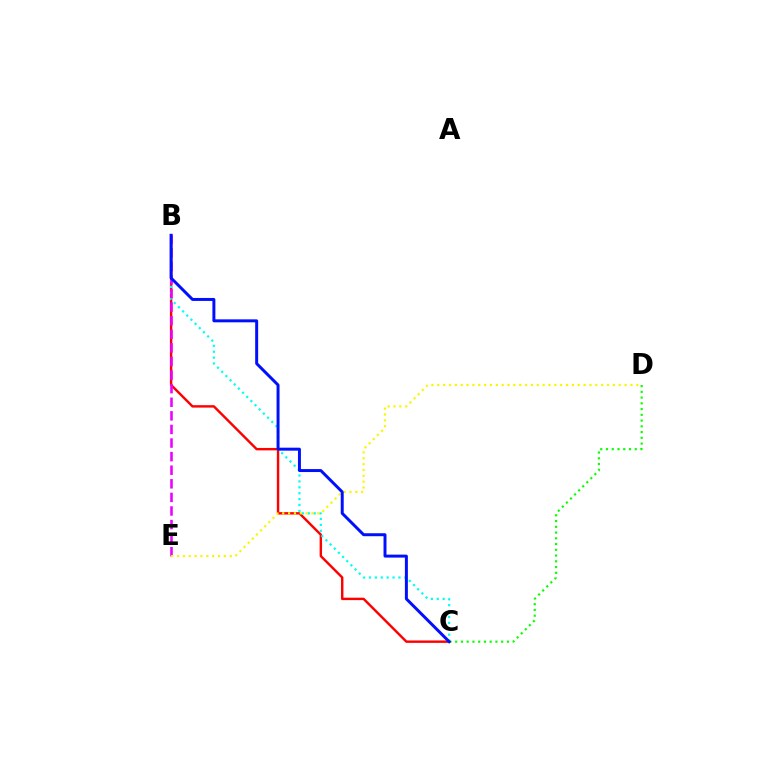{('B', 'C'): [{'color': '#ff0000', 'line_style': 'solid', 'thickness': 1.74}, {'color': '#00fff6', 'line_style': 'dotted', 'thickness': 1.6}, {'color': '#0010ff', 'line_style': 'solid', 'thickness': 2.14}], ('B', 'E'): [{'color': '#ee00ff', 'line_style': 'dashed', 'thickness': 1.85}], ('D', 'E'): [{'color': '#fcf500', 'line_style': 'dotted', 'thickness': 1.59}], ('C', 'D'): [{'color': '#08ff00', 'line_style': 'dotted', 'thickness': 1.56}]}